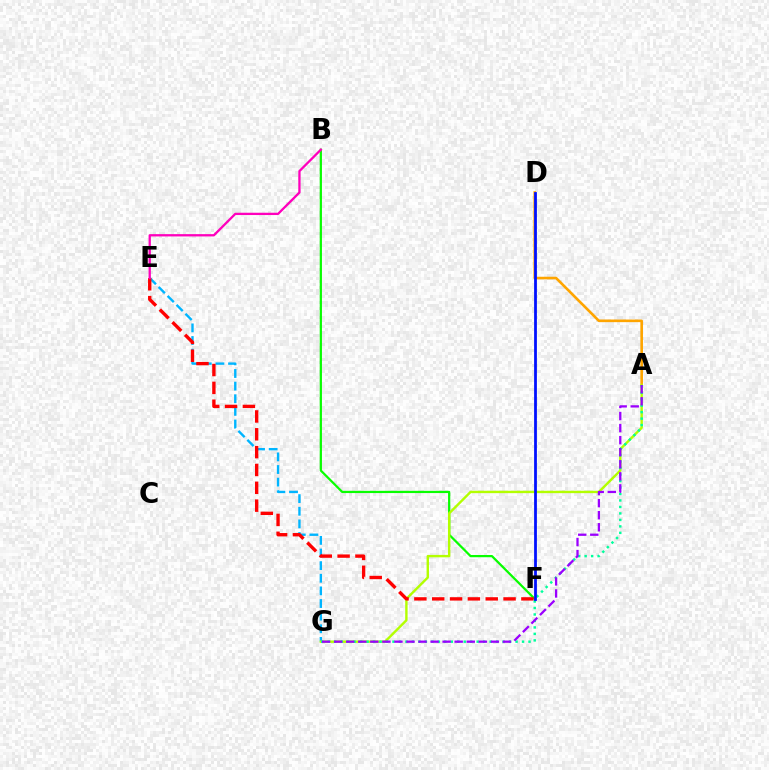{('A', 'D'): [{'color': '#ffa500', 'line_style': 'solid', 'thickness': 1.89}], ('E', 'G'): [{'color': '#00b5ff', 'line_style': 'dashed', 'thickness': 1.72}], ('B', 'F'): [{'color': '#08ff00', 'line_style': 'solid', 'thickness': 1.61}], ('A', 'G'): [{'color': '#b3ff00', 'line_style': 'solid', 'thickness': 1.73}, {'color': '#00ff9d', 'line_style': 'dotted', 'thickness': 1.76}, {'color': '#9b00ff', 'line_style': 'dashed', 'thickness': 1.64}], ('E', 'F'): [{'color': '#ff0000', 'line_style': 'dashed', 'thickness': 2.42}], ('B', 'E'): [{'color': '#ff00bd', 'line_style': 'solid', 'thickness': 1.66}], ('D', 'F'): [{'color': '#0010ff', 'line_style': 'solid', 'thickness': 2.0}]}